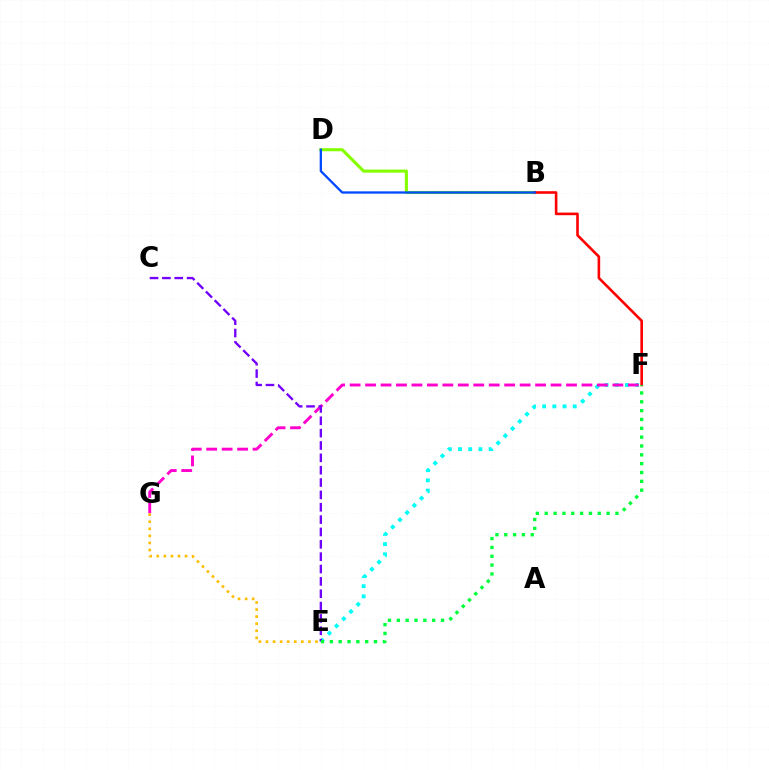{('E', 'F'): [{'color': '#00fff6', 'line_style': 'dotted', 'thickness': 2.77}, {'color': '#00ff39', 'line_style': 'dotted', 'thickness': 2.4}], ('F', 'G'): [{'color': '#ff00cf', 'line_style': 'dashed', 'thickness': 2.1}], ('E', 'G'): [{'color': '#ffbd00', 'line_style': 'dotted', 'thickness': 1.92}], ('B', 'D'): [{'color': '#84ff00', 'line_style': 'solid', 'thickness': 2.22}, {'color': '#004bff', 'line_style': 'solid', 'thickness': 1.66}], ('C', 'E'): [{'color': '#7200ff', 'line_style': 'dashed', 'thickness': 1.68}], ('B', 'F'): [{'color': '#ff0000', 'line_style': 'solid', 'thickness': 1.87}]}